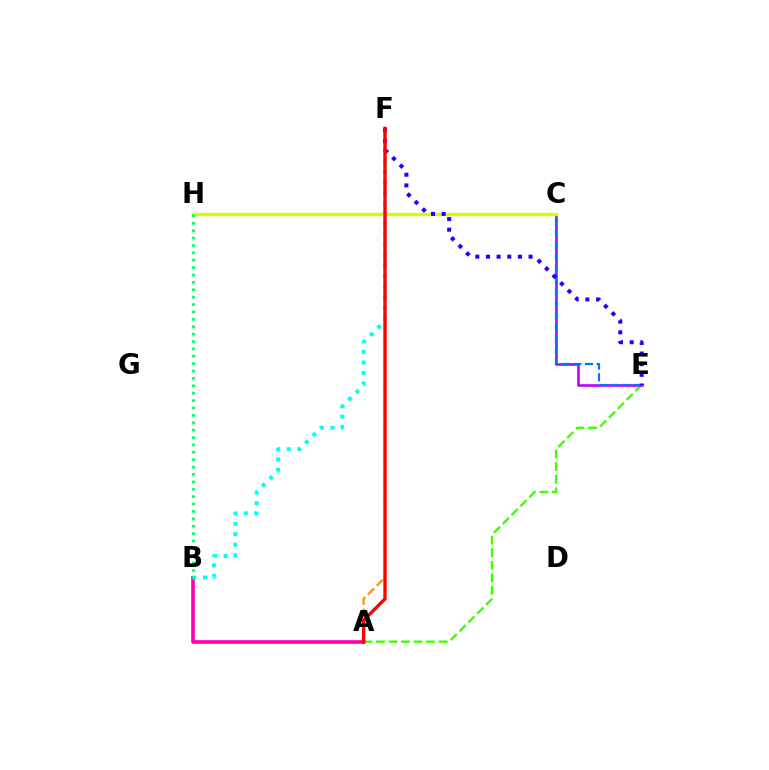{('A', 'B'): [{'color': '#ff00ac', 'line_style': 'solid', 'thickness': 2.63}], ('A', 'F'): [{'color': '#ff9400', 'line_style': 'dashed', 'thickness': 1.67}, {'color': '#ff0000', 'line_style': 'solid', 'thickness': 2.41}], ('B', 'F'): [{'color': '#00fff6', 'line_style': 'dotted', 'thickness': 2.85}], ('A', 'E'): [{'color': '#3dff00', 'line_style': 'dashed', 'thickness': 1.7}], ('C', 'E'): [{'color': '#b900ff', 'line_style': 'solid', 'thickness': 1.87}, {'color': '#0074ff', 'line_style': 'dashed', 'thickness': 1.58}], ('C', 'H'): [{'color': '#d1ff00', 'line_style': 'solid', 'thickness': 2.38}], ('B', 'H'): [{'color': '#00ff5c', 'line_style': 'dotted', 'thickness': 2.01}], ('E', 'F'): [{'color': '#2500ff', 'line_style': 'dotted', 'thickness': 2.89}]}